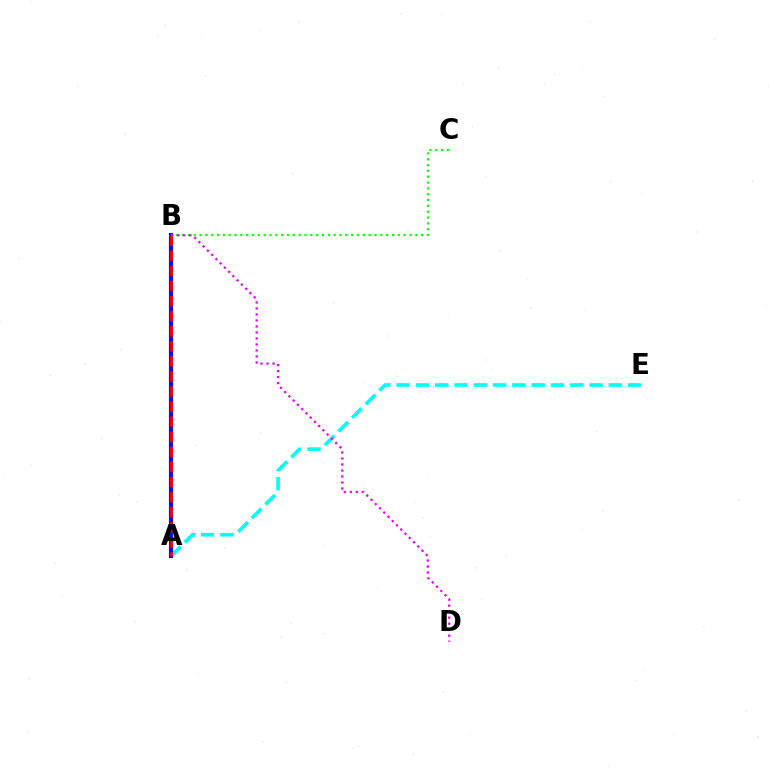{('A', 'B'): [{'color': '#fcf500', 'line_style': 'solid', 'thickness': 2.18}, {'color': '#0010ff', 'line_style': 'solid', 'thickness': 2.98}, {'color': '#ff0000', 'line_style': 'dashed', 'thickness': 2.05}], ('A', 'E'): [{'color': '#00fff6', 'line_style': 'dashed', 'thickness': 2.62}], ('B', 'C'): [{'color': '#08ff00', 'line_style': 'dotted', 'thickness': 1.58}], ('B', 'D'): [{'color': '#ee00ff', 'line_style': 'dotted', 'thickness': 1.63}]}